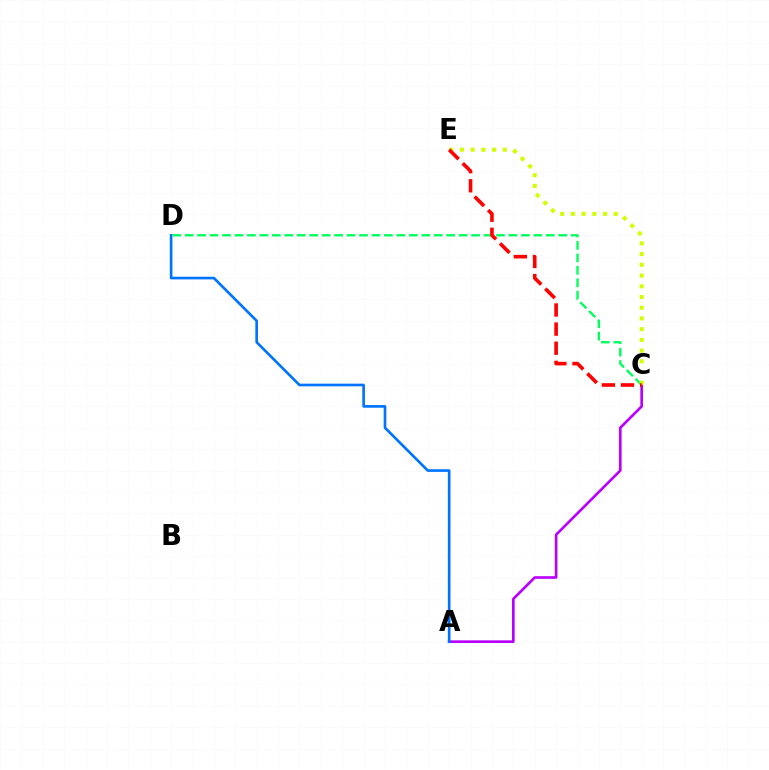{('A', 'C'): [{'color': '#b900ff', 'line_style': 'solid', 'thickness': 1.91}], ('A', 'D'): [{'color': '#0074ff', 'line_style': 'solid', 'thickness': 1.91}], ('C', 'D'): [{'color': '#00ff5c', 'line_style': 'dashed', 'thickness': 1.69}], ('C', 'E'): [{'color': '#d1ff00', 'line_style': 'dotted', 'thickness': 2.91}, {'color': '#ff0000', 'line_style': 'dashed', 'thickness': 2.6}]}